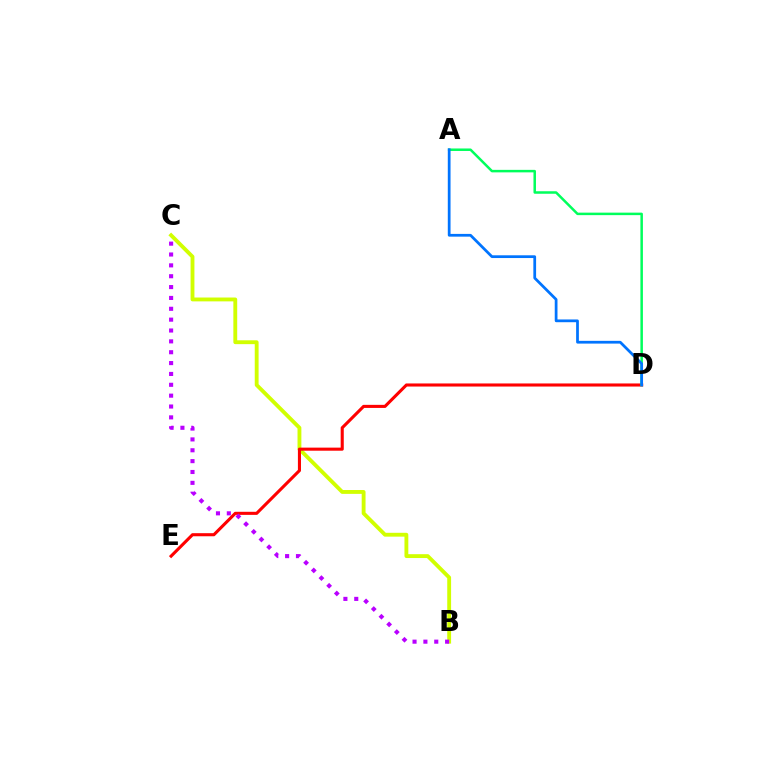{('B', 'C'): [{'color': '#d1ff00', 'line_style': 'solid', 'thickness': 2.77}, {'color': '#b900ff', 'line_style': 'dotted', 'thickness': 2.95}], ('D', 'E'): [{'color': '#ff0000', 'line_style': 'solid', 'thickness': 2.22}], ('A', 'D'): [{'color': '#00ff5c', 'line_style': 'solid', 'thickness': 1.8}, {'color': '#0074ff', 'line_style': 'solid', 'thickness': 1.98}]}